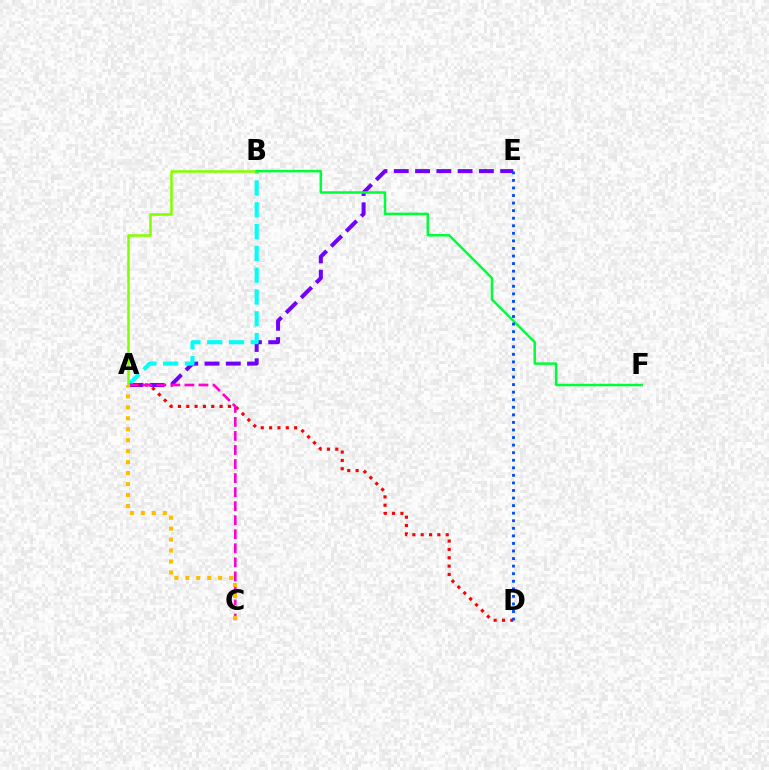{('A', 'E'): [{'color': '#7200ff', 'line_style': 'dashed', 'thickness': 2.89}], ('A', 'B'): [{'color': '#00fff6', 'line_style': 'dashed', 'thickness': 2.96}, {'color': '#84ff00', 'line_style': 'solid', 'thickness': 1.84}], ('A', 'D'): [{'color': '#ff0000', 'line_style': 'dotted', 'thickness': 2.27}], ('A', 'C'): [{'color': '#ff00cf', 'line_style': 'dashed', 'thickness': 1.91}, {'color': '#ffbd00', 'line_style': 'dotted', 'thickness': 2.98}], ('B', 'F'): [{'color': '#00ff39', 'line_style': 'solid', 'thickness': 1.8}], ('D', 'E'): [{'color': '#004bff', 'line_style': 'dotted', 'thickness': 2.06}]}